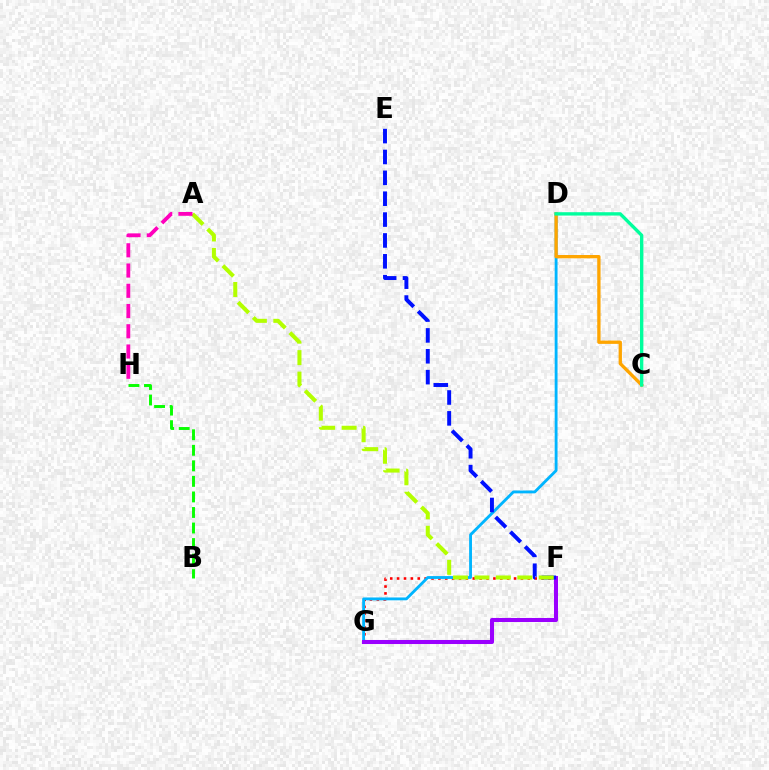{('F', 'G'): [{'color': '#ff0000', 'line_style': 'dotted', 'thickness': 1.87}, {'color': '#9b00ff', 'line_style': 'solid', 'thickness': 2.91}], ('B', 'H'): [{'color': '#08ff00', 'line_style': 'dashed', 'thickness': 2.11}], ('D', 'G'): [{'color': '#00b5ff', 'line_style': 'solid', 'thickness': 2.05}], ('E', 'F'): [{'color': '#0010ff', 'line_style': 'dashed', 'thickness': 2.83}], ('A', 'F'): [{'color': '#b3ff00', 'line_style': 'dashed', 'thickness': 2.91}], ('C', 'D'): [{'color': '#ffa500', 'line_style': 'solid', 'thickness': 2.39}, {'color': '#00ff9d', 'line_style': 'solid', 'thickness': 2.42}], ('A', 'H'): [{'color': '#ff00bd', 'line_style': 'dashed', 'thickness': 2.75}]}